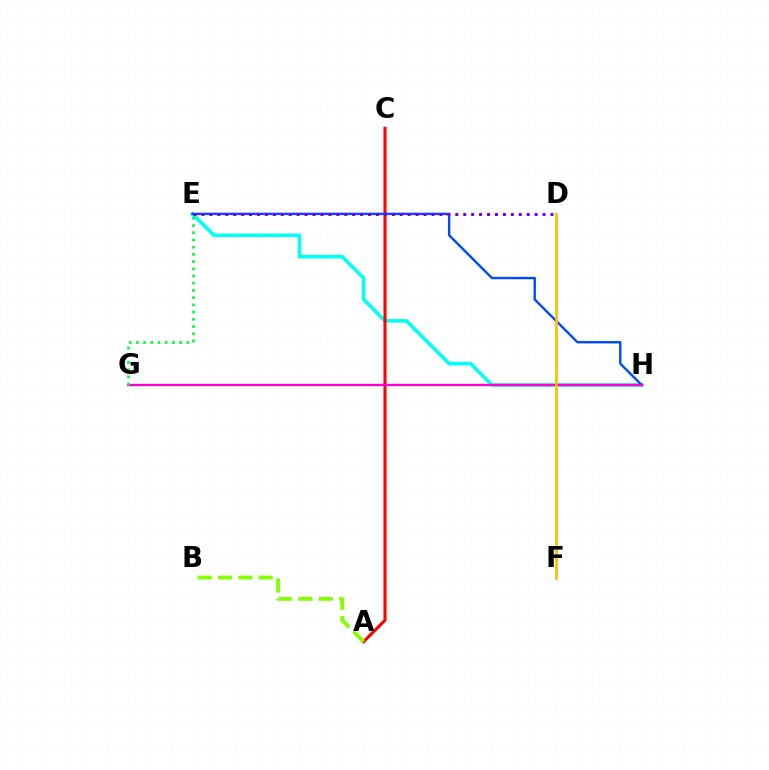{('E', 'H'): [{'color': '#00fff6', 'line_style': 'solid', 'thickness': 2.59}, {'color': '#004bff', 'line_style': 'solid', 'thickness': 1.73}], ('A', 'C'): [{'color': '#ff0000', 'line_style': 'solid', 'thickness': 2.23}], ('A', 'B'): [{'color': '#84ff00', 'line_style': 'dashed', 'thickness': 2.76}], ('G', 'H'): [{'color': '#ff00cf', 'line_style': 'solid', 'thickness': 1.68}], ('D', 'F'): [{'color': '#ffbd00', 'line_style': 'solid', 'thickness': 1.96}], ('D', 'E'): [{'color': '#7200ff', 'line_style': 'dotted', 'thickness': 2.16}], ('E', 'G'): [{'color': '#00ff39', 'line_style': 'dotted', 'thickness': 1.96}]}